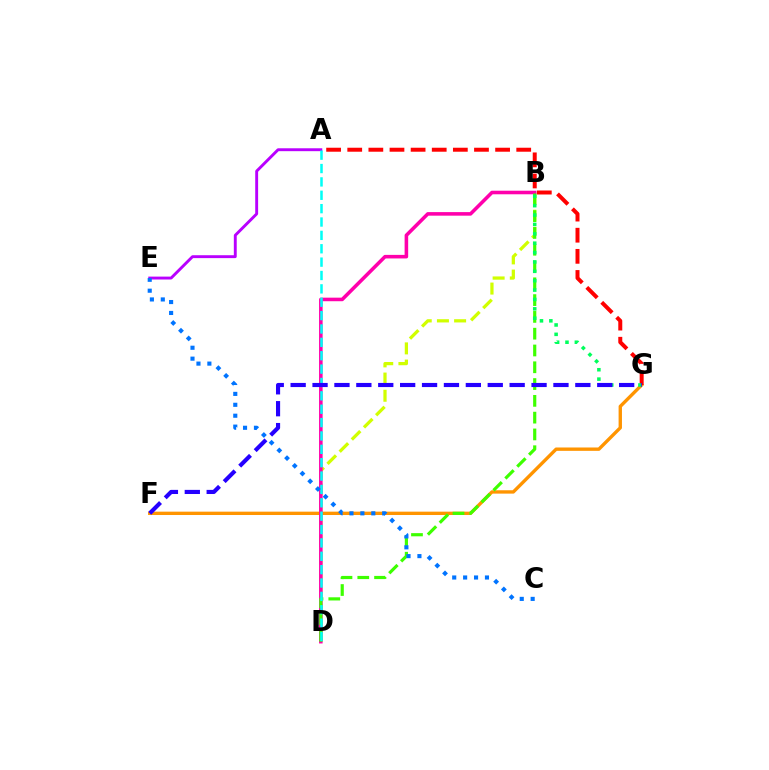{('B', 'D'): [{'color': '#d1ff00', 'line_style': 'dashed', 'thickness': 2.34}, {'color': '#ff00ac', 'line_style': 'solid', 'thickness': 2.57}, {'color': '#3dff00', 'line_style': 'dashed', 'thickness': 2.28}], ('F', 'G'): [{'color': '#ff9400', 'line_style': 'solid', 'thickness': 2.42}, {'color': '#2500ff', 'line_style': 'dashed', 'thickness': 2.98}], ('A', 'G'): [{'color': '#ff0000', 'line_style': 'dashed', 'thickness': 2.87}], ('B', 'G'): [{'color': '#00ff5c', 'line_style': 'dotted', 'thickness': 2.55}], ('A', 'E'): [{'color': '#b900ff', 'line_style': 'solid', 'thickness': 2.09}], ('A', 'D'): [{'color': '#00fff6', 'line_style': 'dashed', 'thickness': 1.82}], ('C', 'E'): [{'color': '#0074ff', 'line_style': 'dotted', 'thickness': 2.96}]}